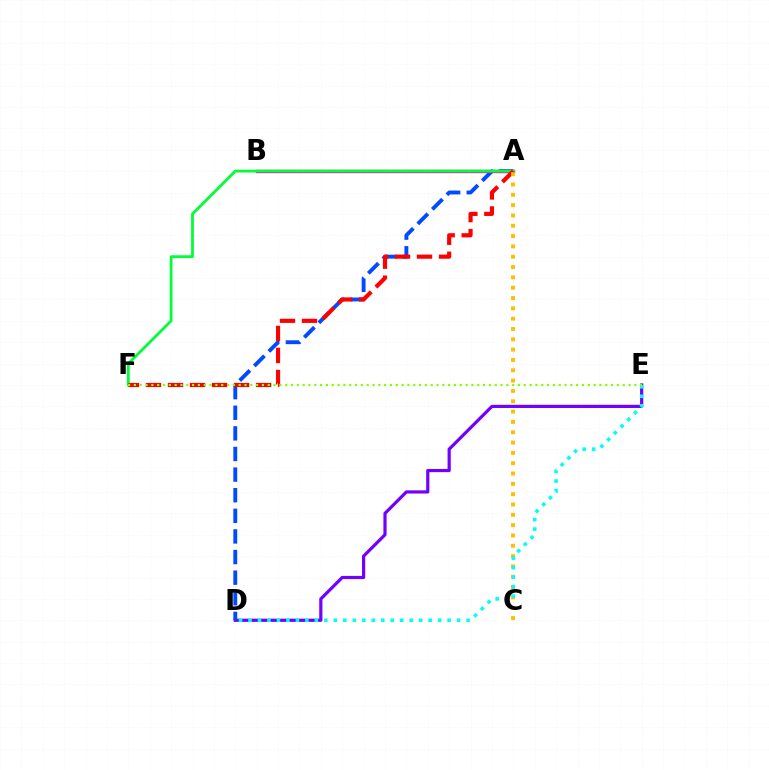{('D', 'E'): [{'color': '#7200ff', 'line_style': 'solid', 'thickness': 2.3}, {'color': '#00fff6', 'line_style': 'dotted', 'thickness': 2.58}], ('A', 'D'): [{'color': '#004bff', 'line_style': 'dashed', 'thickness': 2.8}], ('A', 'B'): [{'color': '#ff00cf', 'line_style': 'solid', 'thickness': 2.45}], ('A', 'F'): [{'color': '#00ff39', 'line_style': 'solid', 'thickness': 2.02}, {'color': '#ff0000', 'line_style': 'dashed', 'thickness': 2.99}], ('A', 'C'): [{'color': '#ffbd00', 'line_style': 'dotted', 'thickness': 2.8}], ('E', 'F'): [{'color': '#84ff00', 'line_style': 'dotted', 'thickness': 1.58}]}